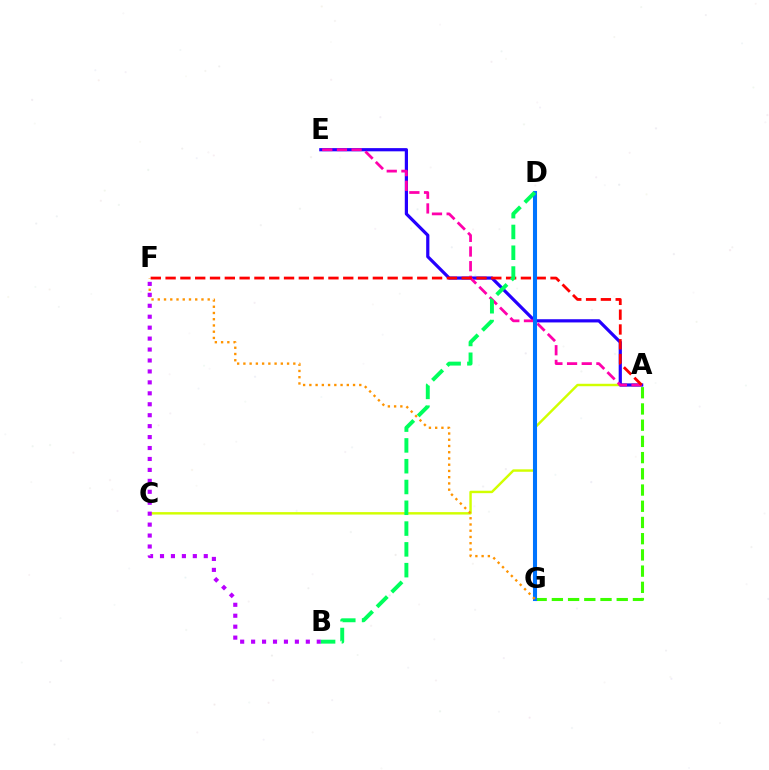{('A', 'C'): [{'color': '#d1ff00', 'line_style': 'solid', 'thickness': 1.75}], ('A', 'E'): [{'color': '#2500ff', 'line_style': 'solid', 'thickness': 2.31}, {'color': '#ff00ac', 'line_style': 'dashed', 'thickness': 1.99}], ('D', 'G'): [{'color': '#00fff6', 'line_style': 'dashed', 'thickness': 1.53}, {'color': '#0074ff', 'line_style': 'solid', 'thickness': 2.93}], ('A', 'G'): [{'color': '#3dff00', 'line_style': 'dashed', 'thickness': 2.2}], ('A', 'F'): [{'color': '#ff0000', 'line_style': 'dashed', 'thickness': 2.01}], ('F', 'G'): [{'color': '#ff9400', 'line_style': 'dotted', 'thickness': 1.7}], ('B', 'F'): [{'color': '#b900ff', 'line_style': 'dotted', 'thickness': 2.97}], ('B', 'D'): [{'color': '#00ff5c', 'line_style': 'dashed', 'thickness': 2.82}]}